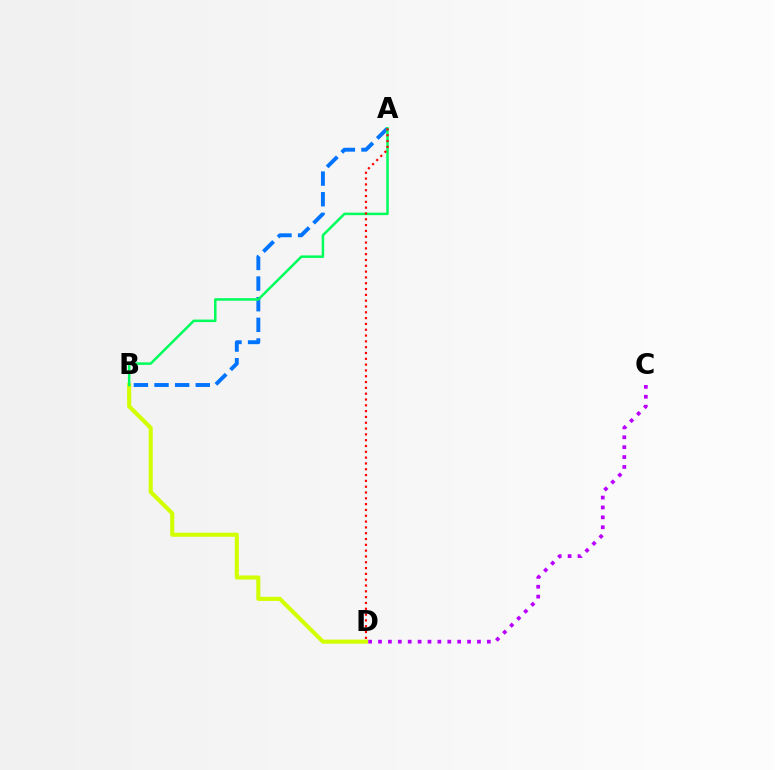{('B', 'D'): [{'color': '#d1ff00', 'line_style': 'solid', 'thickness': 2.94}], ('A', 'B'): [{'color': '#0074ff', 'line_style': 'dashed', 'thickness': 2.8}, {'color': '#00ff5c', 'line_style': 'solid', 'thickness': 1.82}], ('C', 'D'): [{'color': '#b900ff', 'line_style': 'dotted', 'thickness': 2.69}], ('A', 'D'): [{'color': '#ff0000', 'line_style': 'dotted', 'thickness': 1.58}]}